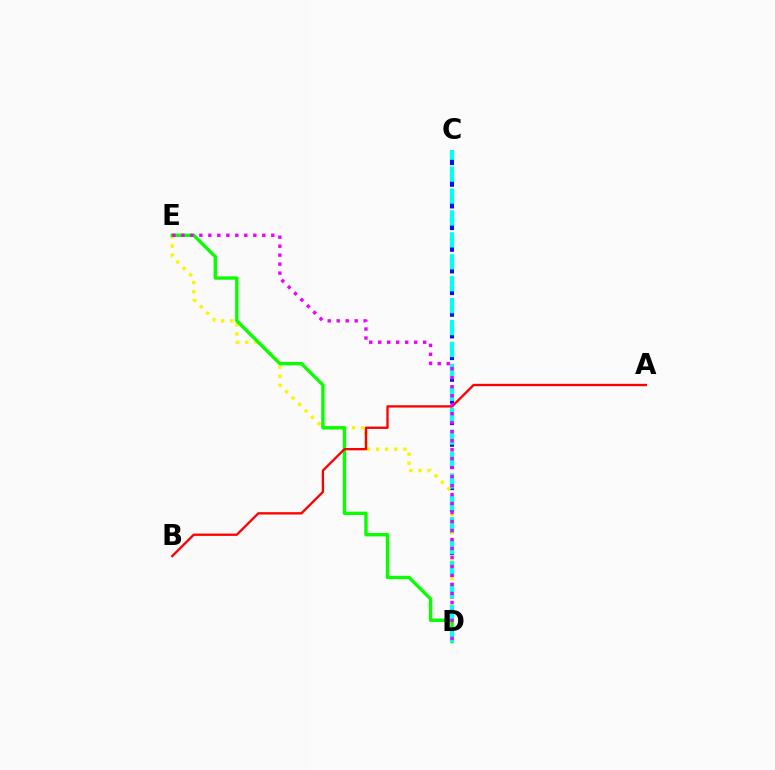{('C', 'D'): [{'color': '#0010ff', 'line_style': 'dashed', 'thickness': 2.94}, {'color': '#00fff6', 'line_style': 'dashed', 'thickness': 2.98}], ('D', 'E'): [{'color': '#fcf500', 'line_style': 'dotted', 'thickness': 2.47}, {'color': '#08ff00', 'line_style': 'solid', 'thickness': 2.42}, {'color': '#ee00ff', 'line_style': 'dotted', 'thickness': 2.44}], ('A', 'B'): [{'color': '#ff0000', 'line_style': 'solid', 'thickness': 1.67}]}